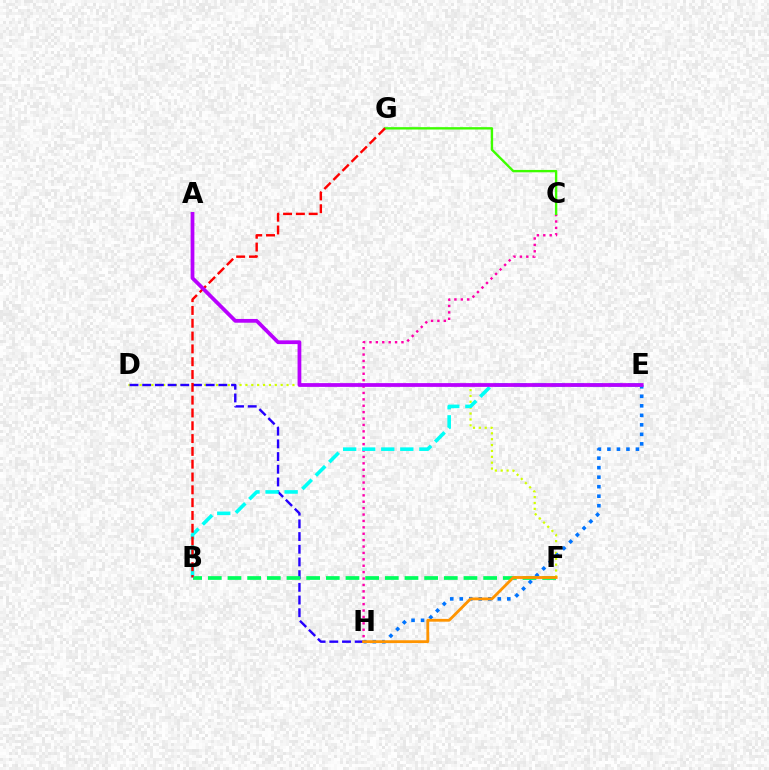{('D', 'F'): [{'color': '#d1ff00', 'line_style': 'dotted', 'thickness': 1.6}], ('C', 'H'): [{'color': '#ff00ac', 'line_style': 'dotted', 'thickness': 1.74}], ('C', 'G'): [{'color': '#3dff00', 'line_style': 'solid', 'thickness': 1.71}], ('D', 'H'): [{'color': '#2500ff', 'line_style': 'dashed', 'thickness': 1.72}], ('E', 'H'): [{'color': '#0074ff', 'line_style': 'dotted', 'thickness': 2.58}], ('B', 'F'): [{'color': '#00ff5c', 'line_style': 'dashed', 'thickness': 2.67}], ('B', 'E'): [{'color': '#00fff6', 'line_style': 'dashed', 'thickness': 2.59}], ('F', 'H'): [{'color': '#ff9400', 'line_style': 'solid', 'thickness': 2.02}], ('B', 'G'): [{'color': '#ff0000', 'line_style': 'dashed', 'thickness': 1.74}], ('A', 'E'): [{'color': '#b900ff', 'line_style': 'solid', 'thickness': 2.71}]}